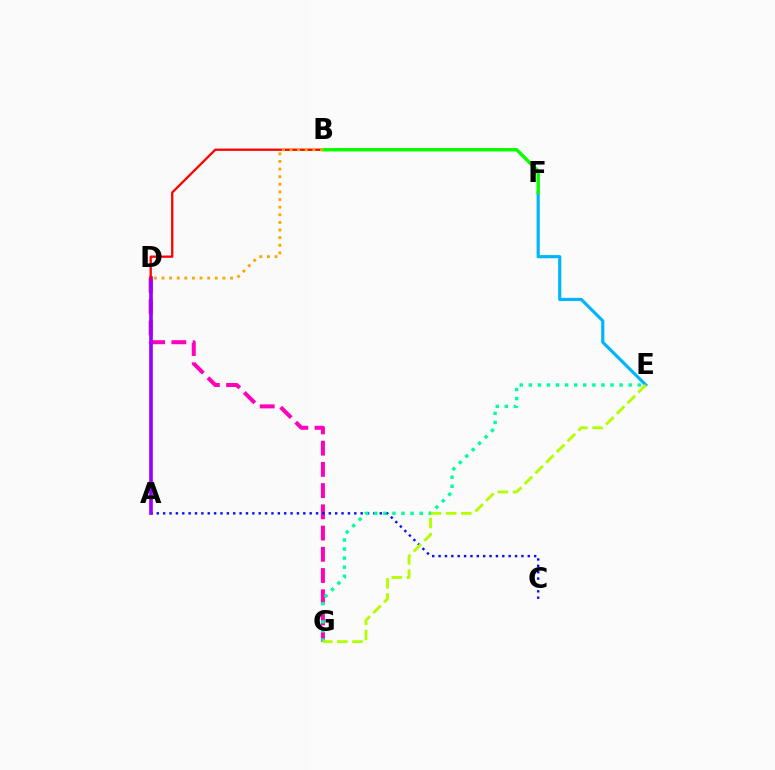{('D', 'G'): [{'color': '#ff00bd', 'line_style': 'dashed', 'thickness': 2.88}], ('A', 'C'): [{'color': '#0010ff', 'line_style': 'dotted', 'thickness': 1.73}], ('E', 'F'): [{'color': '#00b5ff', 'line_style': 'solid', 'thickness': 2.27}], ('A', 'D'): [{'color': '#9b00ff', 'line_style': 'solid', 'thickness': 2.62}], ('B', 'D'): [{'color': '#ff0000', 'line_style': 'solid', 'thickness': 1.66}, {'color': '#ffa500', 'line_style': 'dotted', 'thickness': 2.07}], ('E', 'G'): [{'color': '#00ff9d', 'line_style': 'dotted', 'thickness': 2.47}, {'color': '#b3ff00', 'line_style': 'dashed', 'thickness': 2.06}], ('B', 'F'): [{'color': '#08ff00', 'line_style': 'solid', 'thickness': 2.44}]}